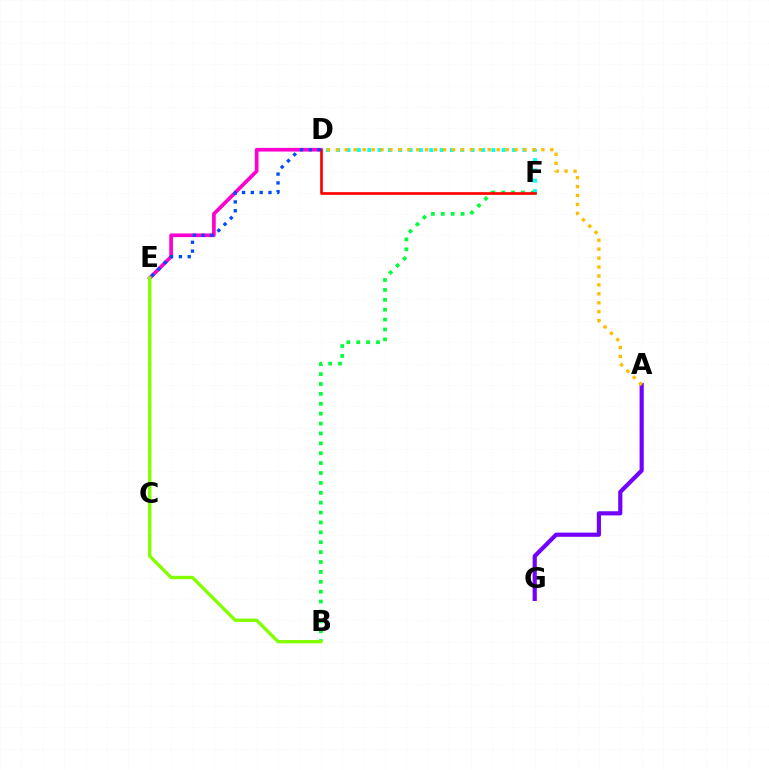{('D', 'E'): [{'color': '#ff00cf', 'line_style': 'solid', 'thickness': 2.66}, {'color': '#004bff', 'line_style': 'dotted', 'thickness': 2.4}], ('B', 'F'): [{'color': '#00ff39', 'line_style': 'dotted', 'thickness': 2.69}], ('D', 'F'): [{'color': '#00fff6', 'line_style': 'dotted', 'thickness': 2.81}, {'color': '#ff0000', 'line_style': 'solid', 'thickness': 1.92}], ('A', 'G'): [{'color': '#7200ff', 'line_style': 'solid', 'thickness': 2.99}], ('A', 'D'): [{'color': '#ffbd00', 'line_style': 'dotted', 'thickness': 2.43}], ('B', 'E'): [{'color': '#84ff00', 'line_style': 'solid', 'thickness': 2.43}]}